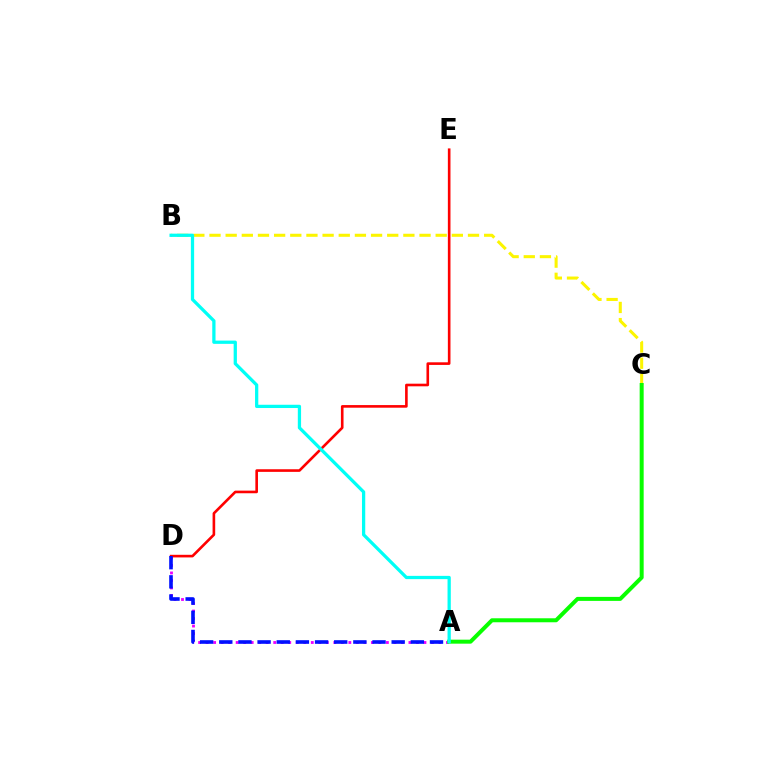{('A', 'D'): [{'color': '#ee00ff', 'line_style': 'dotted', 'thickness': 2.04}, {'color': '#0010ff', 'line_style': 'dashed', 'thickness': 2.6}], ('B', 'C'): [{'color': '#fcf500', 'line_style': 'dashed', 'thickness': 2.19}], ('D', 'E'): [{'color': '#ff0000', 'line_style': 'solid', 'thickness': 1.89}], ('A', 'C'): [{'color': '#08ff00', 'line_style': 'solid', 'thickness': 2.88}], ('A', 'B'): [{'color': '#00fff6', 'line_style': 'solid', 'thickness': 2.35}]}